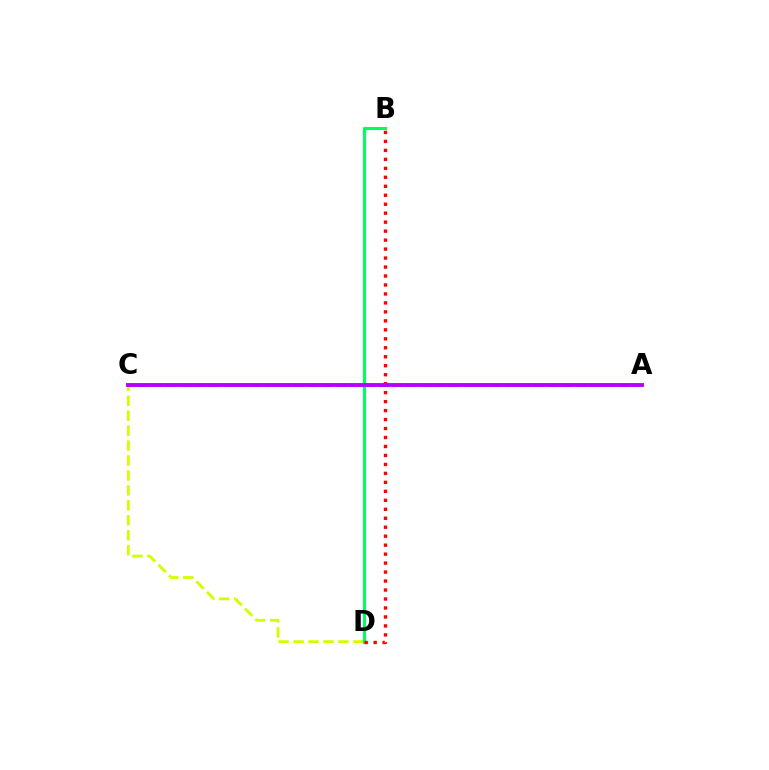{('C', 'D'): [{'color': '#d1ff00', 'line_style': 'dashed', 'thickness': 2.03}], ('B', 'D'): [{'color': '#00ff5c', 'line_style': 'solid', 'thickness': 2.23}, {'color': '#ff0000', 'line_style': 'dotted', 'thickness': 2.44}], ('A', 'C'): [{'color': '#0074ff', 'line_style': 'dashed', 'thickness': 1.92}, {'color': '#b900ff', 'line_style': 'solid', 'thickness': 2.78}]}